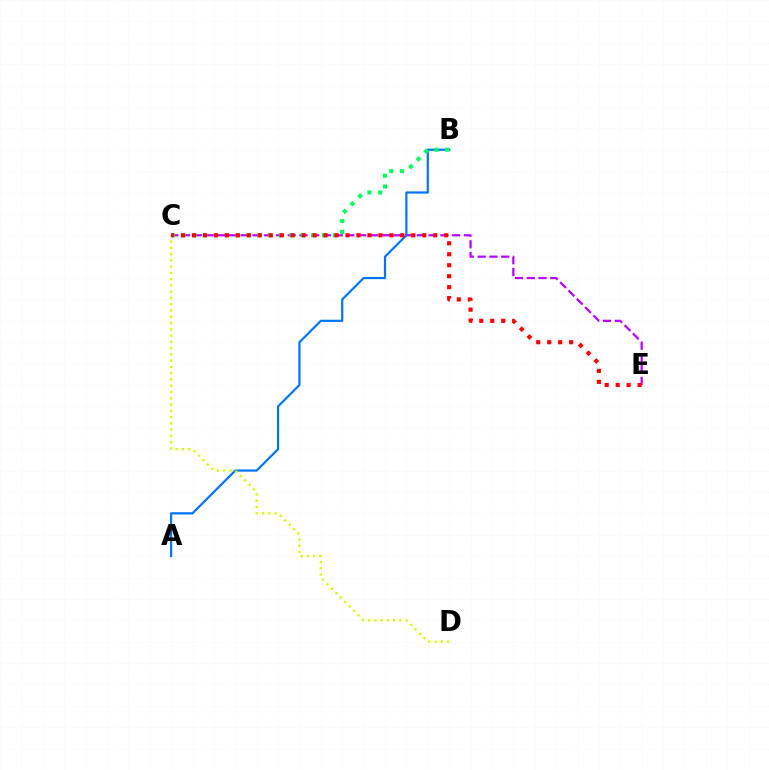{('C', 'E'): [{'color': '#b900ff', 'line_style': 'dashed', 'thickness': 1.6}, {'color': '#ff0000', 'line_style': 'dotted', 'thickness': 2.98}], ('A', 'B'): [{'color': '#0074ff', 'line_style': 'solid', 'thickness': 1.58}], ('C', 'D'): [{'color': '#d1ff00', 'line_style': 'dotted', 'thickness': 1.7}], ('B', 'C'): [{'color': '#00ff5c', 'line_style': 'dotted', 'thickness': 2.93}]}